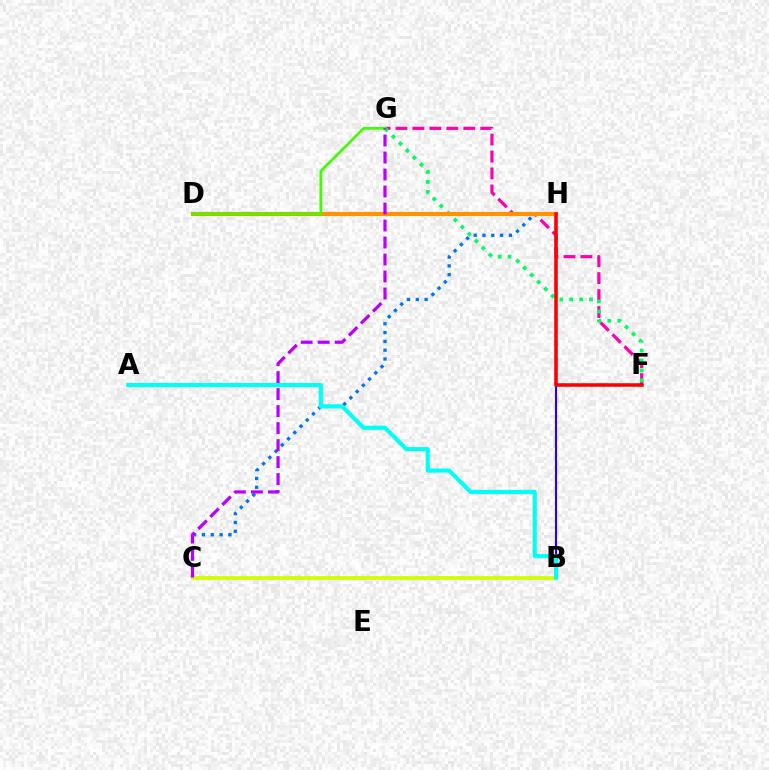{('B', 'H'): [{'color': '#2500ff', 'line_style': 'solid', 'thickness': 1.53}], ('F', 'G'): [{'color': '#ff00ac', 'line_style': 'dashed', 'thickness': 2.3}, {'color': '#00ff5c', 'line_style': 'dotted', 'thickness': 2.69}], ('C', 'H'): [{'color': '#0074ff', 'line_style': 'dotted', 'thickness': 2.4}], ('B', 'C'): [{'color': '#d1ff00', 'line_style': 'solid', 'thickness': 2.74}], ('D', 'H'): [{'color': '#ff9400', 'line_style': 'solid', 'thickness': 2.95}], ('A', 'B'): [{'color': '#00fff6', 'line_style': 'solid', 'thickness': 2.99}], ('D', 'G'): [{'color': '#3dff00', 'line_style': 'solid', 'thickness': 1.95}], ('C', 'G'): [{'color': '#b900ff', 'line_style': 'dashed', 'thickness': 2.31}], ('F', 'H'): [{'color': '#ff0000', 'line_style': 'solid', 'thickness': 2.56}]}